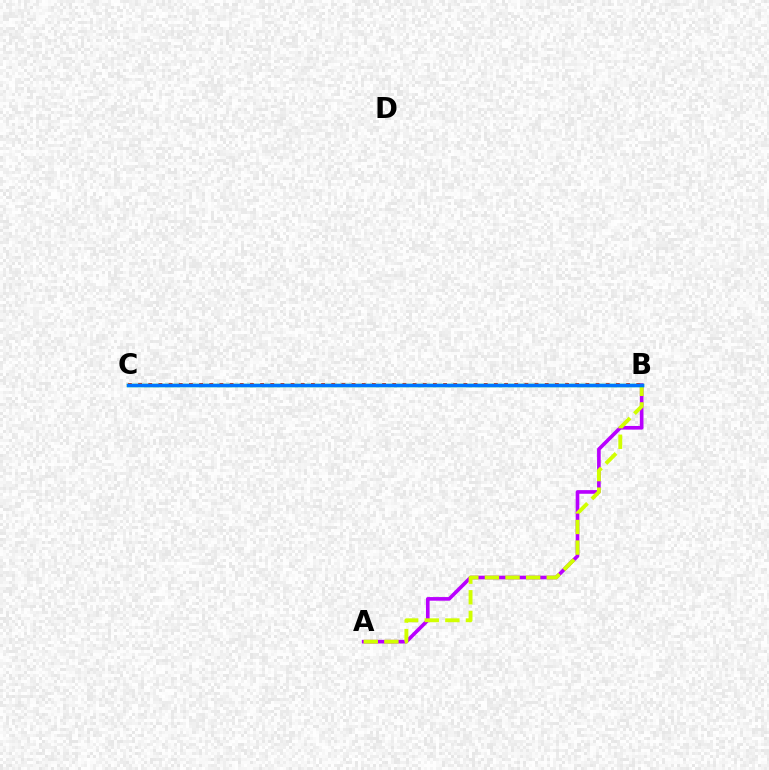{('B', 'C'): [{'color': '#ff0000', 'line_style': 'dotted', 'thickness': 2.76}, {'color': '#00ff5c', 'line_style': 'solid', 'thickness': 2.45}, {'color': '#0074ff', 'line_style': 'solid', 'thickness': 2.49}], ('A', 'B'): [{'color': '#b900ff', 'line_style': 'solid', 'thickness': 2.62}, {'color': '#d1ff00', 'line_style': 'dashed', 'thickness': 2.8}]}